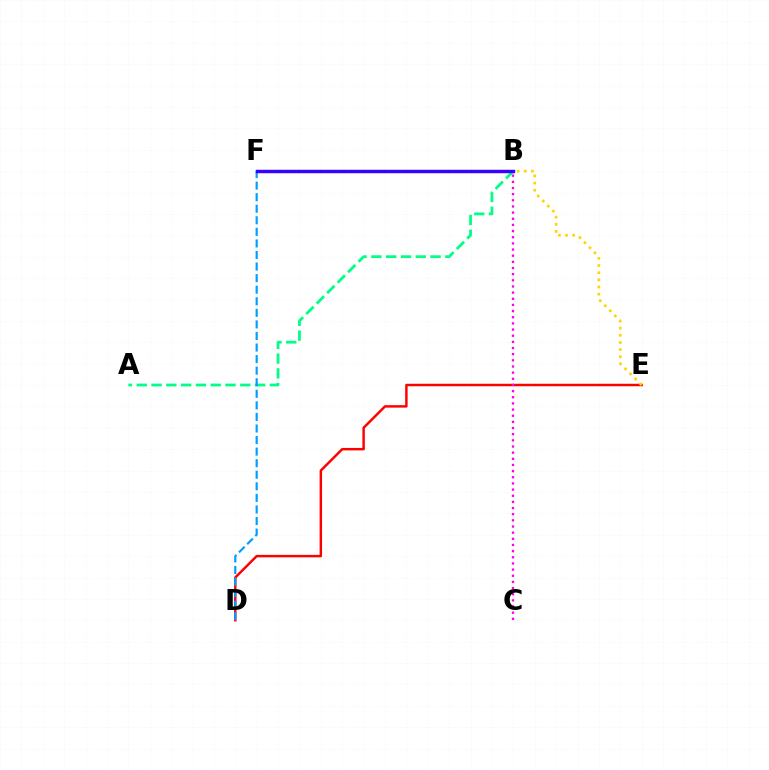{('A', 'B'): [{'color': '#00ff86', 'line_style': 'dashed', 'thickness': 2.01}], ('B', 'F'): [{'color': '#4fff00', 'line_style': 'dotted', 'thickness': 1.57}, {'color': '#3700ff', 'line_style': 'solid', 'thickness': 2.46}], ('D', 'E'): [{'color': '#ff0000', 'line_style': 'solid', 'thickness': 1.77}], ('B', 'C'): [{'color': '#ff00ed', 'line_style': 'dotted', 'thickness': 1.67}], ('B', 'E'): [{'color': '#ffd500', 'line_style': 'dotted', 'thickness': 1.94}], ('D', 'F'): [{'color': '#009eff', 'line_style': 'dashed', 'thickness': 1.57}]}